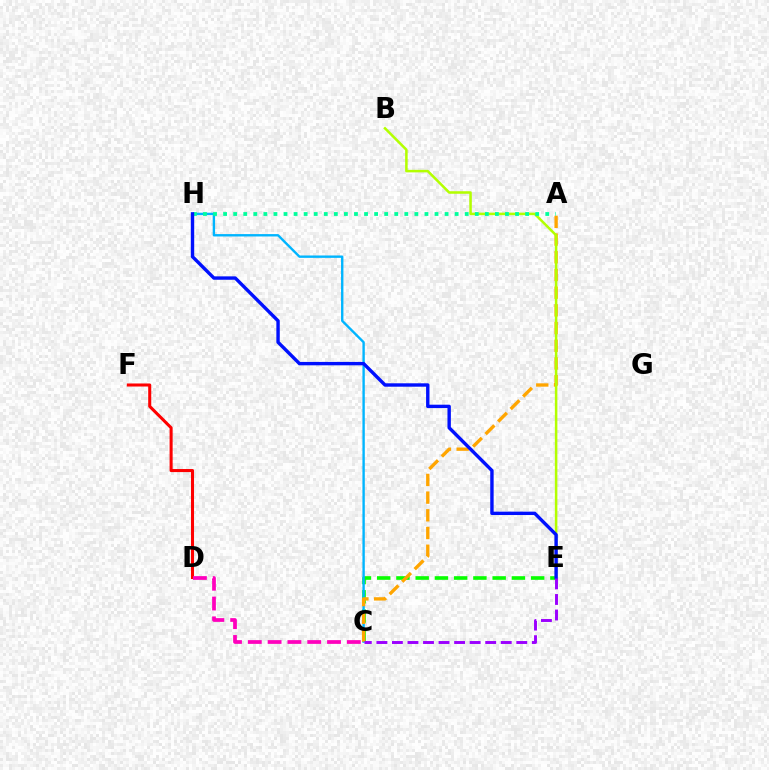{('C', 'E'): [{'color': '#08ff00', 'line_style': 'dashed', 'thickness': 2.61}, {'color': '#9b00ff', 'line_style': 'dashed', 'thickness': 2.11}], ('C', 'H'): [{'color': '#00b5ff', 'line_style': 'solid', 'thickness': 1.71}], ('D', 'F'): [{'color': '#ff0000', 'line_style': 'solid', 'thickness': 2.19}], ('A', 'C'): [{'color': '#ffa500', 'line_style': 'dashed', 'thickness': 2.4}], ('B', 'E'): [{'color': '#b3ff00', 'line_style': 'solid', 'thickness': 1.82}], ('C', 'D'): [{'color': '#ff00bd', 'line_style': 'dashed', 'thickness': 2.69}], ('A', 'H'): [{'color': '#00ff9d', 'line_style': 'dotted', 'thickness': 2.74}], ('E', 'H'): [{'color': '#0010ff', 'line_style': 'solid', 'thickness': 2.44}]}